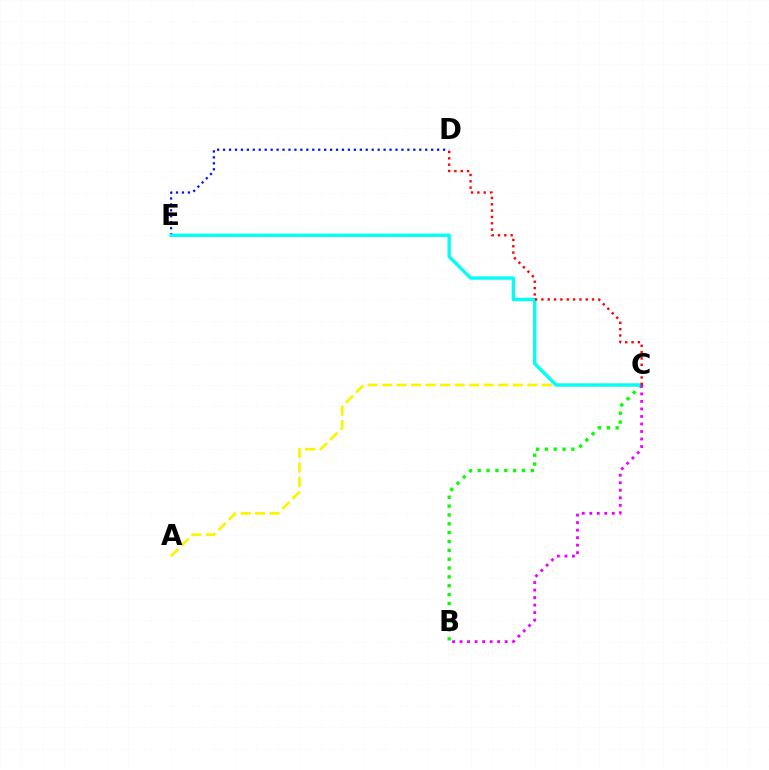{('B', 'C'): [{'color': '#08ff00', 'line_style': 'dotted', 'thickness': 2.4}, {'color': '#ee00ff', 'line_style': 'dotted', 'thickness': 2.04}], ('A', 'C'): [{'color': '#fcf500', 'line_style': 'dashed', 'thickness': 1.97}], ('D', 'E'): [{'color': '#0010ff', 'line_style': 'dotted', 'thickness': 1.62}], ('C', 'E'): [{'color': '#00fff6', 'line_style': 'solid', 'thickness': 2.42}], ('C', 'D'): [{'color': '#ff0000', 'line_style': 'dotted', 'thickness': 1.72}]}